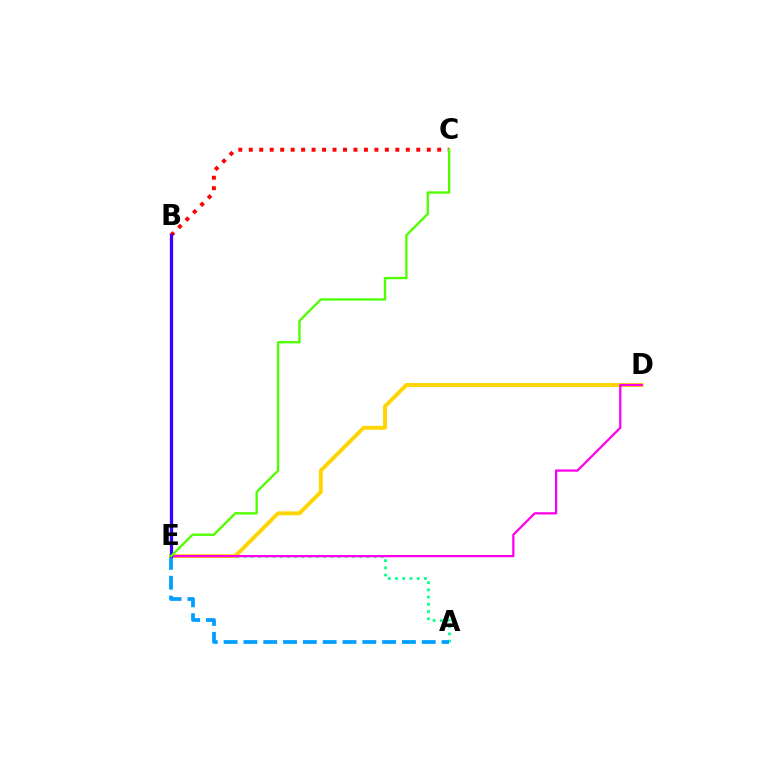{('A', 'E'): [{'color': '#00ff86', 'line_style': 'dotted', 'thickness': 1.96}, {'color': '#009eff', 'line_style': 'dashed', 'thickness': 2.69}], ('B', 'C'): [{'color': '#ff0000', 'line_style': 'dotted', 'thickness': 2.84}], ('D', 'E'): [{'color': '#ffd500', 'line_style': 'solid', 'thickness': 2.82}, {'color': '#ff00ed', 'line_style': 'solid', 'thickness': 1.63}], ('B', 'E'): [{'color': '#3700ff', 'line_style': 'solid', 'thickness': 2.35}], ('C', 'E'): [{'color': '#4fff00', 'line_style': 'solid', 'thickness': 1.69}]}